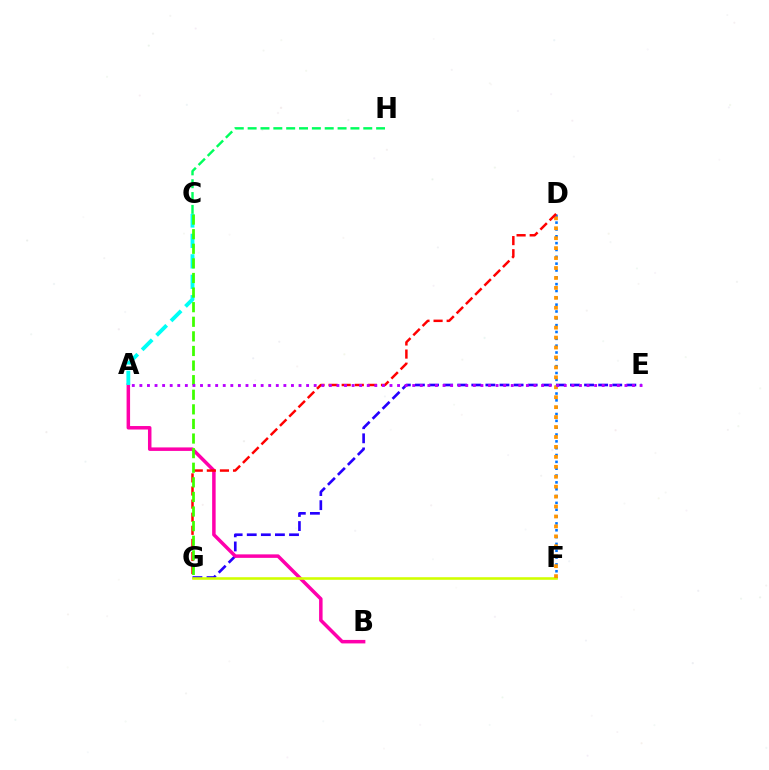{('E', 'G'): [{'color': '#2500ff', 'line_style': 'dashed', 'thickness': 1.91}], ('A', 'B'): [{'color': '#ff00ac', 'line_style': 'solid', 'thickness': 2.52}], ('C', 'H'): [{'color': '#00ff5c', 'line_style': 'dashed', 'thickness': 1.75}], ('A', 'C'): [{'color': '#00fff6', 'line_style': 'dashed', 'thickness': 2.78}], ('D', 'F'): [{'color': '#0074ff', 'line_style': 'dotted', 'thickness': 1.86}, {'color': '#ff9400', 'line_style': 'dotted', 'thickness': 2.7}], ('F', 'G'): [{'color': '#d1ff00', 'line_style': 'solid', 'thickness': 1.86}], ('D', 'G'): [{'color': '#ff0000', 'line_style': 'dashed', 'thickness': 1.78}], ('C', 'G'): [{'color': '#3dff00', 'line_style': 'dashed', 'thickness': 1.98}], ('A', 'E'): [{'color': '#b900ff', 'line_style': 'dotted', 'thickness': 2.06}]}